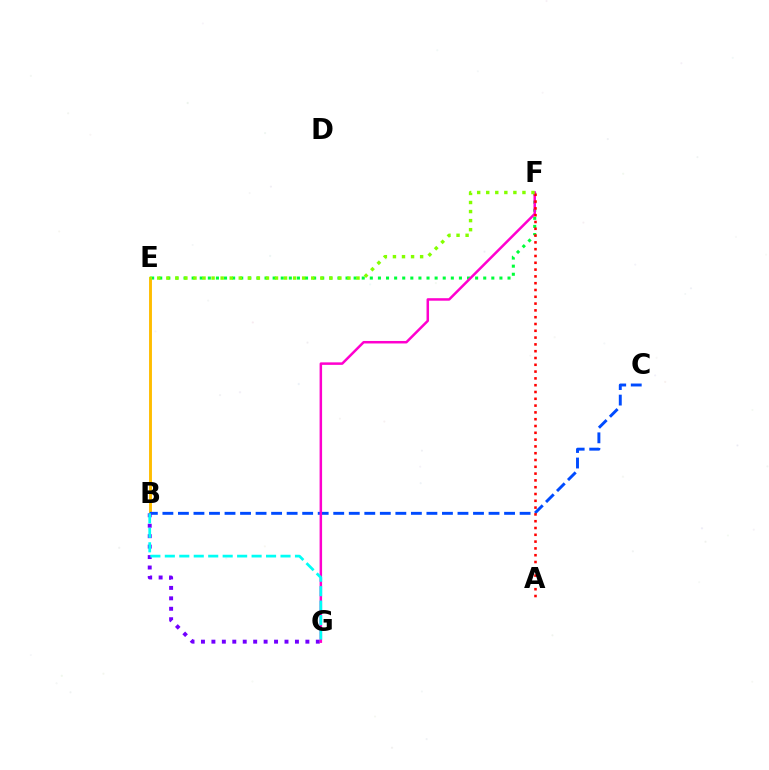{('E', 'F'): [{'color': '#00ff39', 'line_style': 'dotted', 'thickness': 2.2}, {'color': '#84ff00', 'line_style': 'dotted', 'thickness': 2.46}], ('B', 'E'): [{'color': '#ffbd00', 'line_style': 'solid', 'thickness': 2.08}], ('B', 'C'): [{'color': '#004bff', 'line_style': 'dashed', 'thickness': 2.11}], ('B', 'G'): [{'color': '#7200ff', 'line_style': 'dotted', 'thickness': 2.84}, {'color': '#00fff6', 'line_style': 'dashed', 'thickness': 1.96}], ('F', 'G'): [{'color': '#ff00cf', 'line_style': 'solid', 'thickness': 1.8}], ('A', 'F'): [{'color': '#ff0000', 'line_style': 'dotted', 'thickness': 1.85}]}